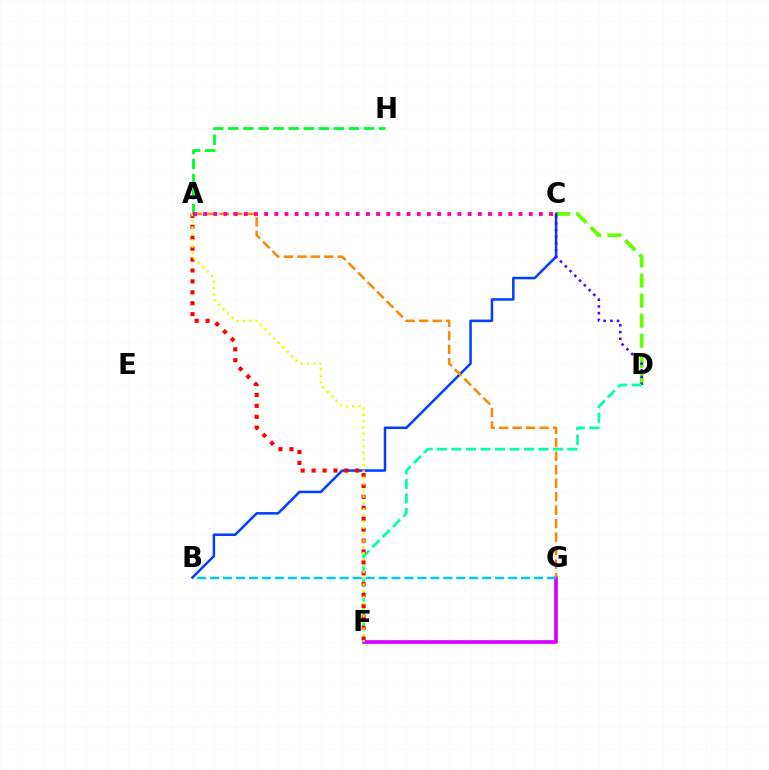{('C', 'D'): [{'color': '#66ff00', 'line_style': 'dashed', 'thickness': 2.72}, {'color': '#4f00ff', 'line_style': 'dotted', 'thickness': 1.83}], ('A', 'H'): [{'color': '#00ff27', 'line_style': 'dashed', 'thickness': 2.05}], ('B', 'C'): [{'color': '#003fff', 'line_style': 'solid', 'thickness': 1.81}], ('F', 'G'): [{'color': '#d600ff', 'line_style': 'solid', 'thickness': 2.65}], ('D', 'F'): [{'color': '#00ffaf', 'line_style': 'dashed', 'thickness': 1.97}], ('A', 'G'): [{'color': '#ff8800', 'line_style': 'dashed', 'thickness': 1.83}], ('B', 'G'): [{'color': '#00c7ff', 'line_style': 'dashed', 'thickness': 1.76}], ('A', 'F'): [{'color': '#ff0000', 'line_style': 'dotted', 'thickness': 2.96}, {'color': '#eeff00', 'line_style': 'dotted', 'thickness': 1.71}], ('A', 'C'): [{'color': '#ff00a0', 'line_style': 'dotted', 'thickness': 2.76}]}